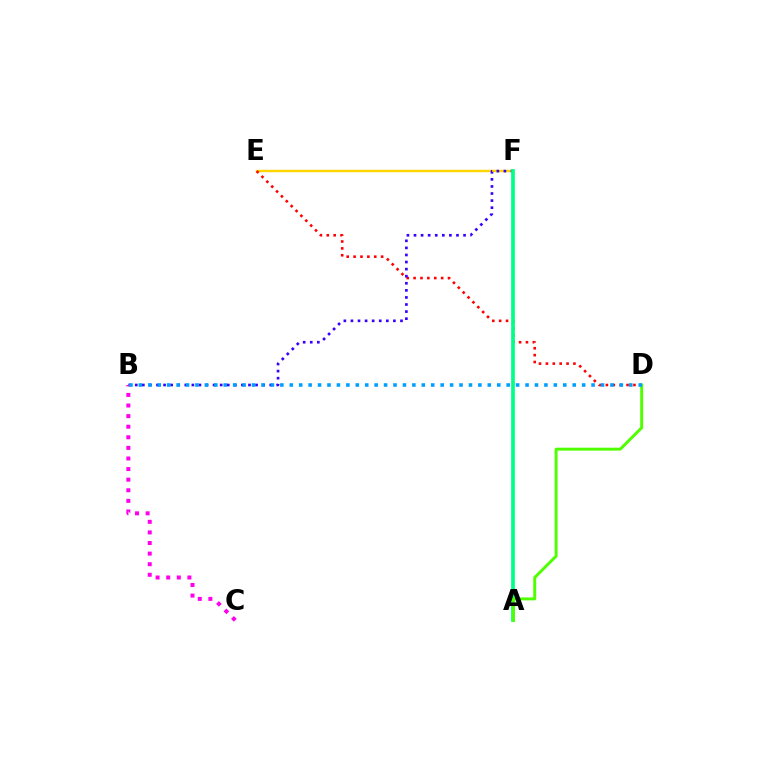{('E', 'F'): [{'color': '#ffd500', 'line_style': 'solid', 'thickness': 1.73}], ('D', 'E'): [{'color': '#ff0000', 'line_style': 'dotted', 'thickness': 1.87}], ('B', 'F'): [{'color': '#3700ff', 'line_style': 'dotted', 'thickness': 1.92}], ('A', 'F'): [{'color': '#00ff86', 'line_style': 'solid', 'thickness': 2.67}], ('B', 'C'): [{'color': '#ff00ed', 'line_style': 'dotted', 'thickness': 2.88}], ('A', 'D'): [{'color': '#4fff00', 'line_style': 'solid', 'thickness': 2.11}], ('B', 'D'): [{'color': '#009eff', 'line_style': 'dotted', 'thickness': 2.56}]}